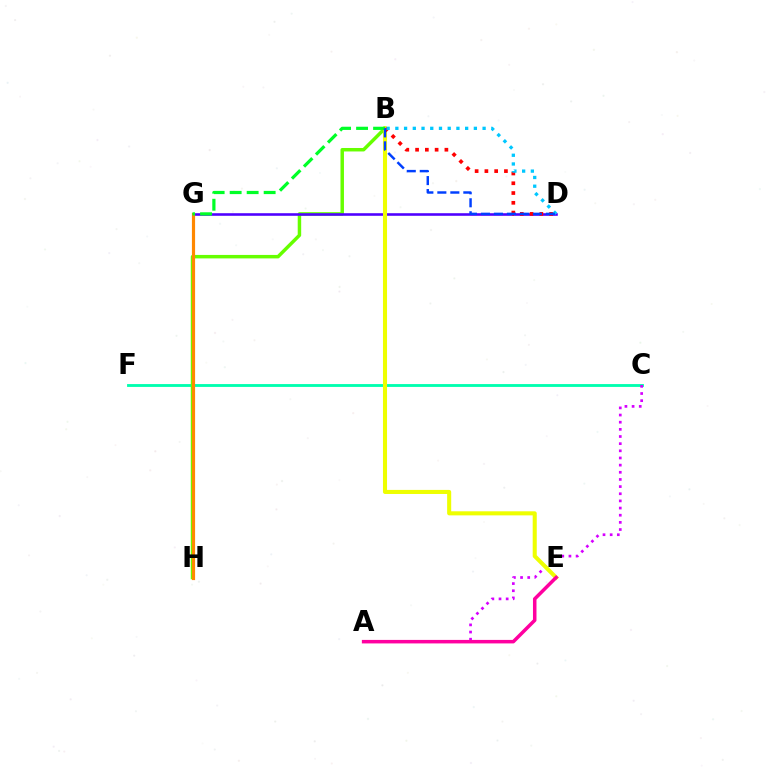{('C', 'F'): [{'color': '#00ffaf', 'line_style': 'solid', 'thickness': 2.05}], ('B', 'H'): [{'color': '#66ff00', 'line_style': 'solid', 'thickness': 2.5}], ('D', 'G'): [{'color': '#4f00ff', 'line_style': 'solid', 'thickness': 1.86}], ('A', 'C'): [{'color': '#d600ff', 'line_style': 'dotted', 'thickness': 1.94}], ('B', 'E'): [{'color': '#eeff00', 'line_style': 'solid', 'thickness': 2.93}], ('B', 'D'): [{'color': '#ff0000', 'line_style': 'dotted', 'thickness': 2.66}, {'color': '#00c7ff', 'line_style': 'dotted', 'thickness': 2.37}, {'color': '#003fff', 'line_style': 'dashed', 'thickness': 1.77}], ('G', 'H'): [{'color': '#ff8800', 'line_style': 'solid', 'thickness': 2.29}], ('A', 'E'): [{'color': '#ff00a0', 'line_style': 'solid', 'thickness': 2.52}], ('B', 'G'): [{'color': '#00ff27', 'line_style': 'dashed', 'thickness': 2.31}]}